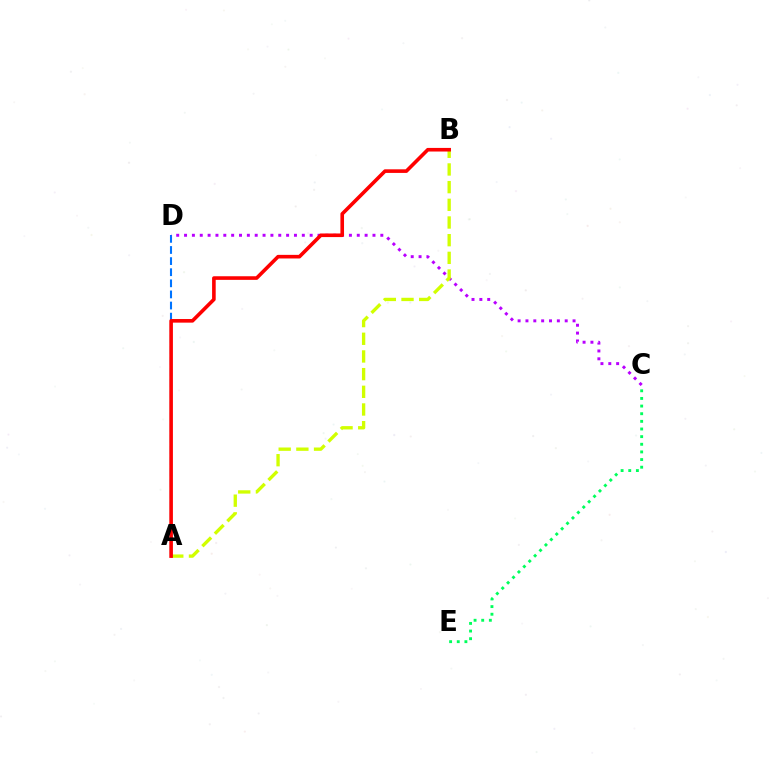{('A', 'D'): [{'color': '#0074ff', 'line_style': 'dashed', 'thickness': 1.51}], ('C', 'D'): [{'color': '#b900ff', 'line_style': 'dotted', 'thickness': 2.13}], ('C', 'E'): [{'color': '#00ff5c', 'line_style': 'dotted', 'thickness': 2.08}], ('A', 'B'): [{'color': '#d1ff00', 'line_style': 'dashed', 'thickness': 2.4}, {'color': '#ff0000', 'line_style': 'solid', 'thickness': 2.6}]}